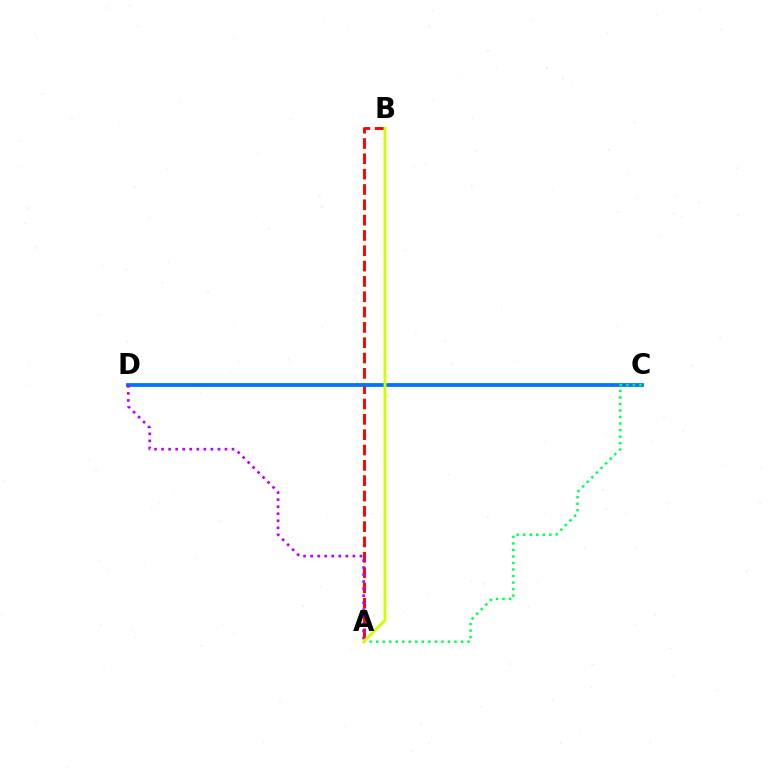{('A', 'B'): [{'color': '#ff0000', 'line_style': 'dashed', 'thickness': 2.08}, {'color': '#d1ff00', 'line_style': 'solid', 'thickness': 2.08}], ('C', 'D'): [{'color': '#0074ff', 'line_style': 'solid', 'thickness': 2.73}], ('A', 'C'): [{'color': '#00ff5c', 'line_style': 'dotted', 'thickness': 1.77}], ('A', 'D'): [{'color': '#b900ff', 'line_style': 'dotted', 'thickness': 1.91}]}